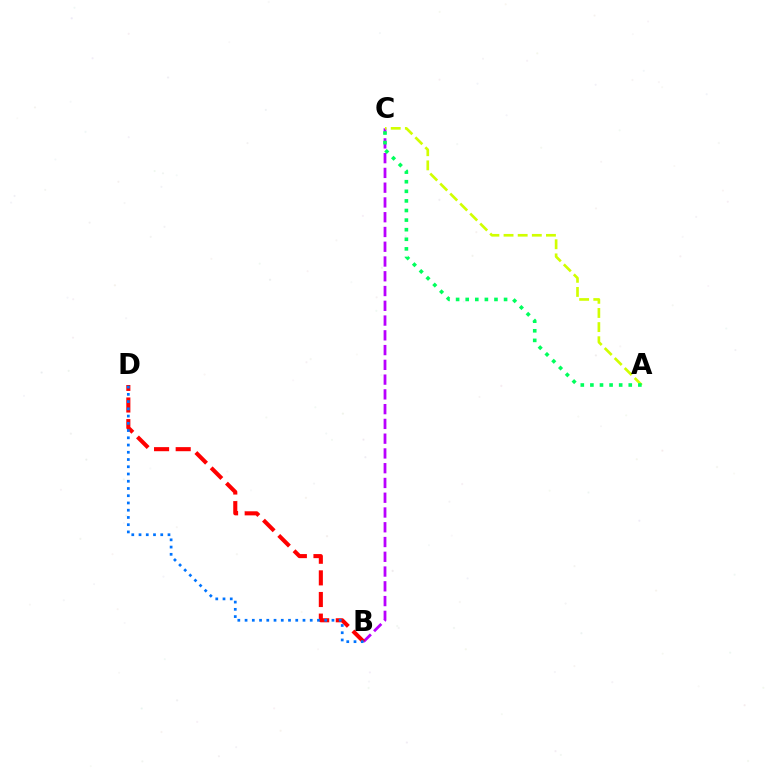{('B', 'C'): [{'color': '#b900ff', 'line_style': 'dashed', 'thickness': 2.01}], ('B', 'D'): [{'color': '#ff0000', 'line_style': 'dashed', 'thickness': 2.94}, {'color': '#0074ff', 'line_style': 'dotted', 'thickness': 1.97}], ('A', 'C'): [{'color': '#d1ff00', 'line_style': 'dashed', 'thickness': 1.92}, {'color': '#00ff5c', 'line_style': 'dotted', 'thickness': 2.61}]}